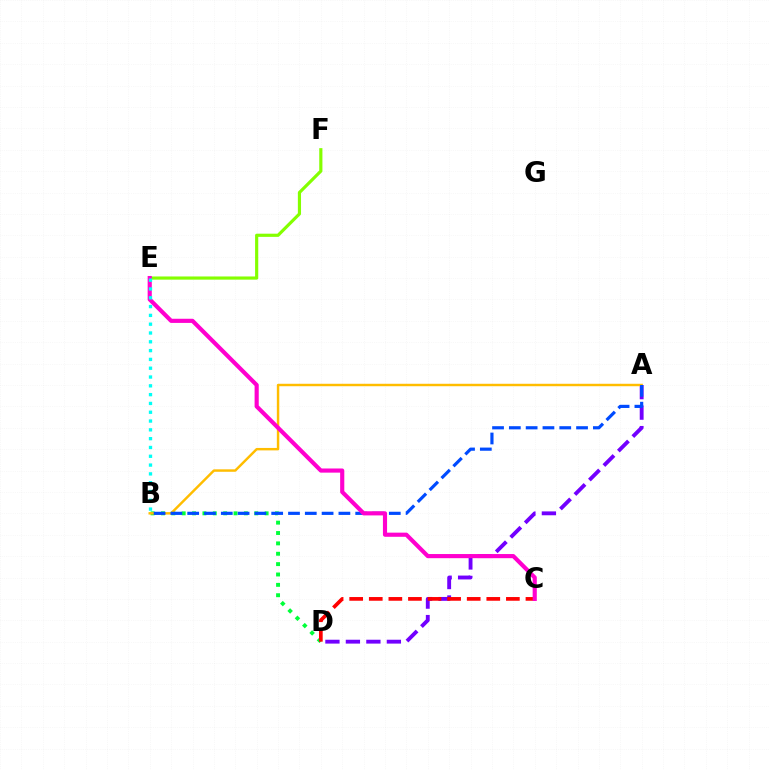{('B', 'D'): [{'color': '#00ff39', 'line_style': 'dotted', 'thickness': 2.82}], ('A', 'D'): [{'color': '#7200ff', 'line_style': 'dashed', 'thickness': 2.78}], ('A', 'B'): [{'color': '#ffbd00', 'line_style': 'solid', 'thickness': 1.76}, {'color': '#004bff', 'line_style': 'dashed', 'thickness': 2.28}], ('E', 'F'): [{'color': '#84ff00', 'line_style': 'solid', 'thickness': 2.28}], ('C', 'D'): [{'color': '#ff0000', 'line_style': 'dashed', 'thickness': 2.66}], ('C', 'E'): [{'color': '#ff00cf', 'line_style': 'solid', 'thickness': 2.98}], ('B', 'E'): [{'color': '#00fff6', 'line_style': 'dotted', 'thickness': 2.39}]}